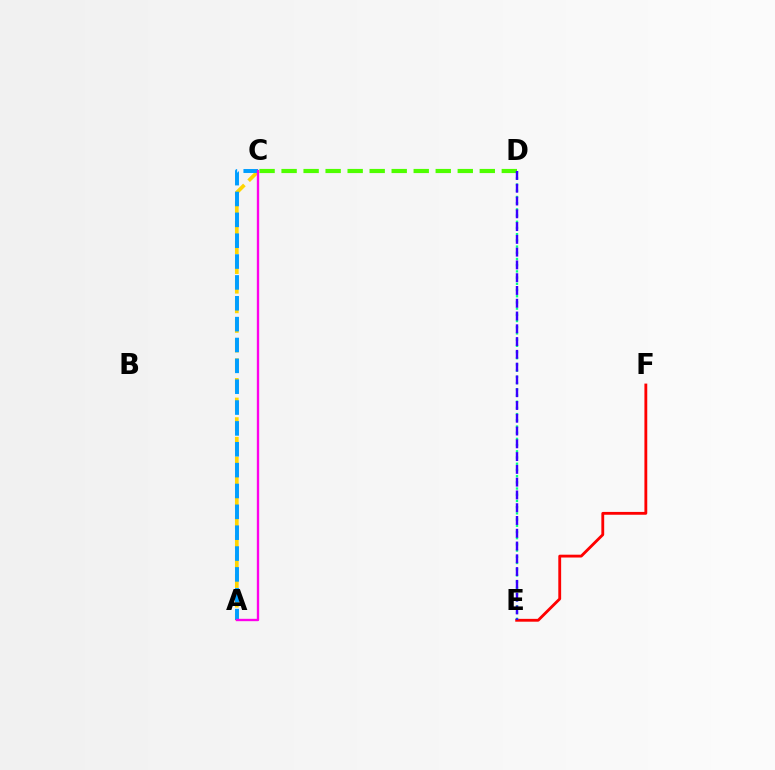{('C', 'D'): [{'color': '#4fff00', 'line_style': 'dashed', 'thickness': 2.99}], ('A', 'C'): [{'color': '#ffd500', 'line_style': 'dashed', 'thickness': 2.67}, {'color': '#009eff', 'line_style': 'dashed', 'thickness': 2.83}, {'color': '#ff00ed', 'line_style': 'solid', 'thickness': 1.7}], ('E', 'F'): [{'color': '#ff0000', 'line_style': 'solid', 'thickness': 2.04}], ('D', 'E'): [{'color': '#00ff86', 'line_style': 'dotted', 'thickness': 1.69}, {'color': '#3700ff', 'line_style': 'dashed', 'thickness': 1.74}]}